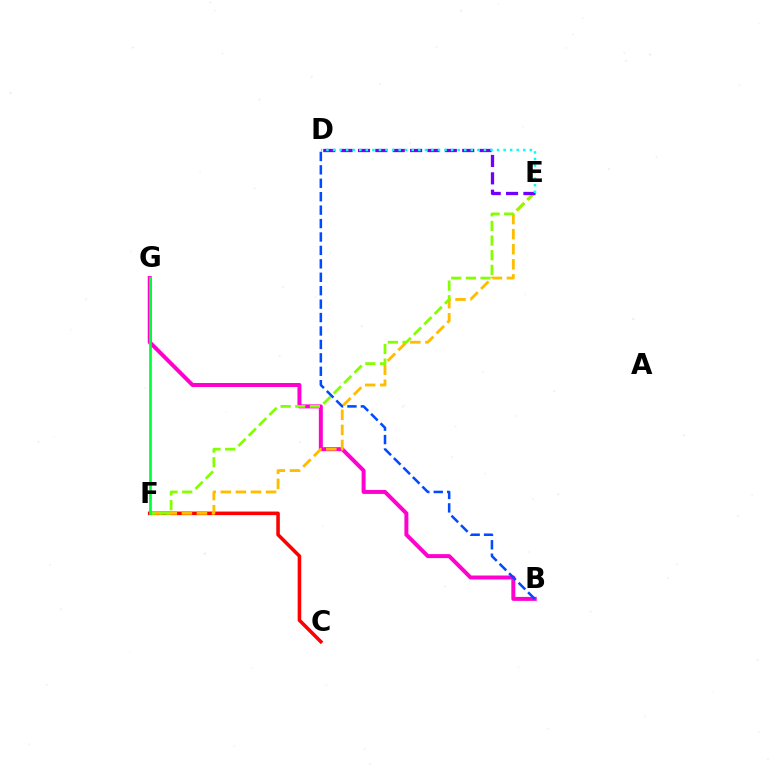{('C', 'F'): [{'color': '#ff0000', 'line_style': 'solid', 'thickness': 2.56}], ('B', 'G'): [{'color': '#ff00cf', 'line_style': 'solid', 'thickness': 2.86}], ('E', 'F'): [{'color': '#ffbd00', 'line_style': 'dashed', 'thickness': 2.05}, {'color': '#84ff00', 'line_style': 'dashed', 'thickness': 1.99}], ('F', 'G'): [{'color': '#00ff39', 'line_style': 'solid', 'thickness': 1.94}], ('D', 'E'): [{'color': '#7200ff', 'line_style': 'dashed', 'thickness': 2.36}, {'color': '#00fff6', 'line_style': 'dotted', 'thickness': 1.78}], ('B', 'D'): [{'color': '#004bff', 'line_style': 'dashed', 'thickness': 1.82}]}